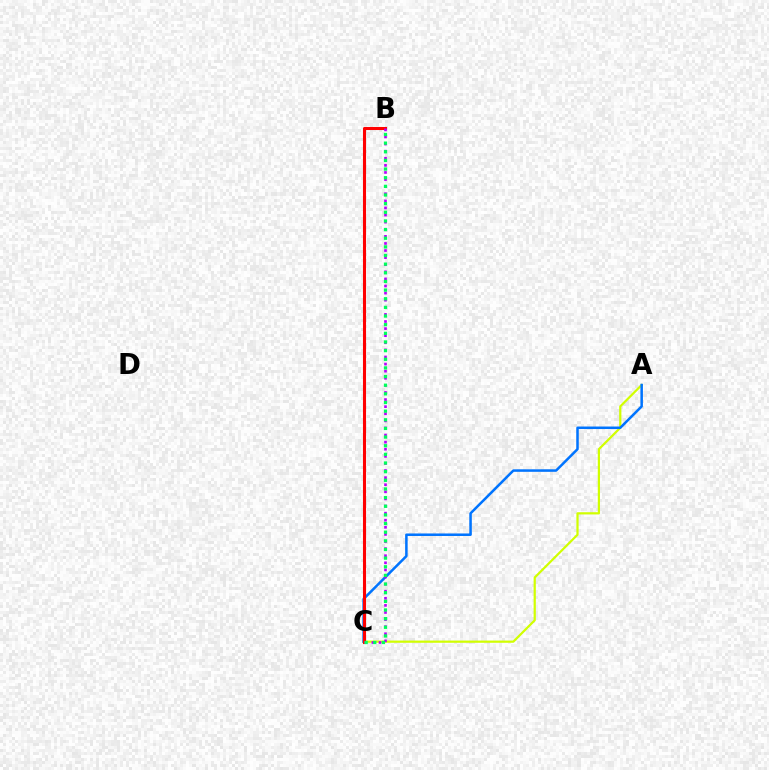{('A', 'C'): [{'color': '#d1ff00', 'line_style': 'solid', 'thickness': 1.6}, {'color': '#0074ff', 'line_style': 'solid', 'thickness': 1.81}], ('B', 'C'): [{'color': '#ff0000', 'line_style': 'solid', 'thickness': 2.21}, {'color': '#b900ff', 'line_style': 'dotted', 'thickness': 1.93}, {'color': '#00ff5c', 'line_style': 'dotted', 'thickness': 2.35}]}